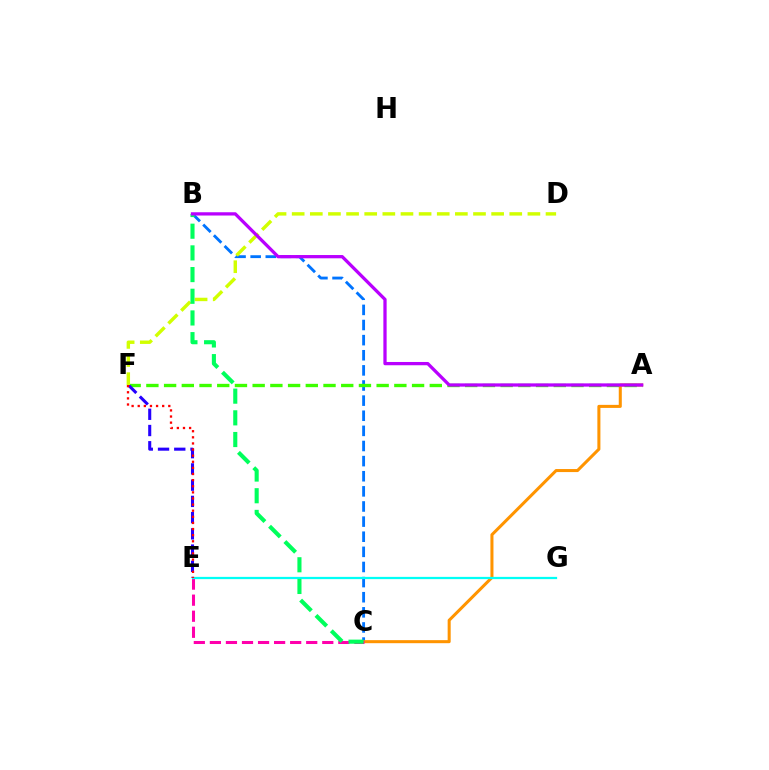{('B', 'C'): [{'color': '#0074ff', 'line_style': 'dashed', 'thickness': 2.05}, {'color': '#00ff5c', 'line_style': 'dashed', 'thickness': 2.95}], ('A', 'C'): [{'color': '#ff9400', 'line_style': 'solid', 'thickness': 2.19}], ('A', 'F'): [{'color': '#3dff00', 'line_style': 'dashed', 'thickness': 2.41}], ('E', 'F'): [{'color': '#2500ff', 'line_style': 'dashed', 'thickness': 2.21}, {'color': '#ff0000', 'line_style': 'dotted', 'thickness': 1.66}], ('D', 'F'): [{'color': '#d1ff00', 'line_style': 'dashed', 'thickness': 2.46}], ('C', 'E'): [{'color': '#ff00ac', 'line_style': 'dashed', 'thickness': 2.18}], ('E', 'G'): [{'color': '#00fff6', 'line_style': 'solid', 'thickness': 1.62}], ('A', 'B'): [{'color': '#b900ff', 'line_style': 'solid', 'thickness': 2.35}]}